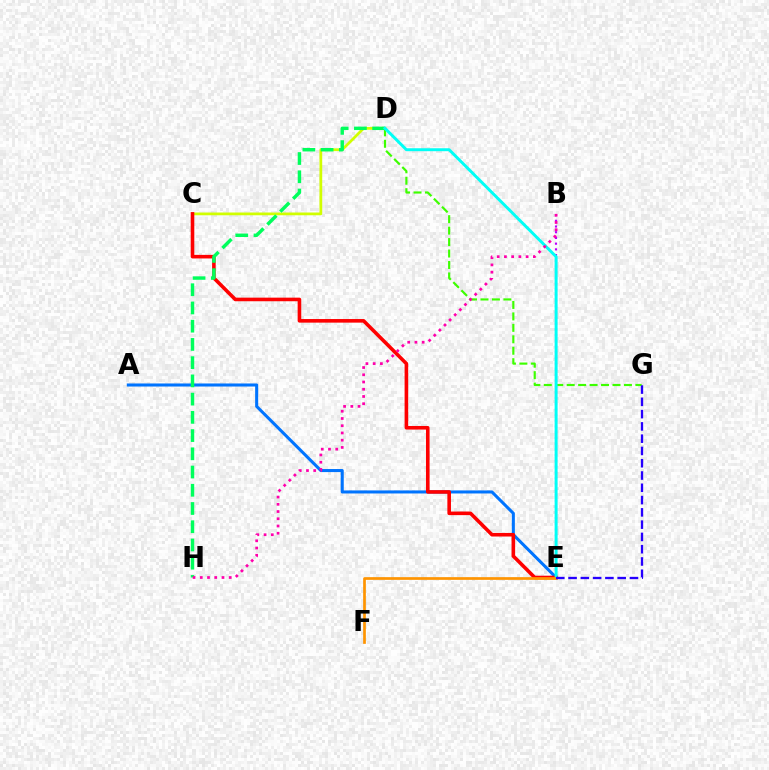{('B', 'E'): [{'color': '#b900ff', 'line_style': 'dotted', 'thickness': 1.55}], ('C', 'D'): [{'color': '#d1ff00', 'line_style': 'solid', 'thickness': 1.98}], ('A', 'E'): [{'color': '#0074ff', 'line_style': 'solid', 'thickness': 2.2}], ('C', 'E'): [{'color': '#ff0000', 'line_style': 'solid', 'thickness': 2.59}], ('D', 'H'): [{'color': '#00ff5c', 'line_style': 'dashed', 'thickness': 2.48}], ('D', 'G'): [{'color': '#3dff00', 'line_style': 'dashed', 'thickness': 1.56}], ('D', 'E'): [{'color': '#00fff6', 'line_style': 'solid', 'thickness': 2.13}], ('B', 'H'): [{'color': '#ff00ac', 'line_style': 'dotted', 'thickness': 1.97}], ('E', 'F'): [{'color': '#ff9400', 'line_style': 'solid', 'thickness': 1.95}], ('E', 'G'): [{'color': '#2500ff', 'line_style': 'dashed', 'thickness': 1.67}]}